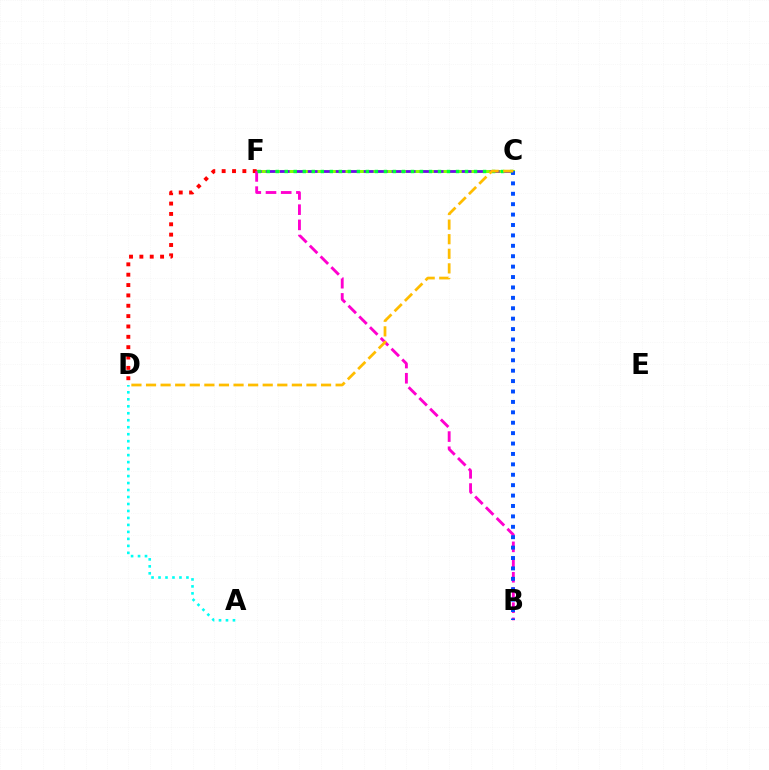{('C', 'F'): [{'color': '#84ff00', 'line_style': 'solid', 'thickness': 2.18}, {'color': '#7200ff', 'line_style': 'dashed', 'thickness': 1.9}, {'color': '#00ff39', 'line_style': 'dotted', 'thickness': 2.45}], ('D', 'F'): [{'color': '#ff0000', 'line_style': 'dotted', 'thickness': 2.81}], ('B', 'F'): [{'color': '#ff00cf', 'line_style': 'dashed', 'thickness': 2.07}], ('B', 'C'): [{'color': '#004bff', 'line_style': 'dotted', 'thickness': 2.83}], ('A', 'D'): [{'color': '#00fff6', 'line_style': 'dotted', 'thickness': 1.9}], ('C', 'D'): [{'color': '#ffbd00', 'line_style': 'dashed', 'thickness': 1.98}]}